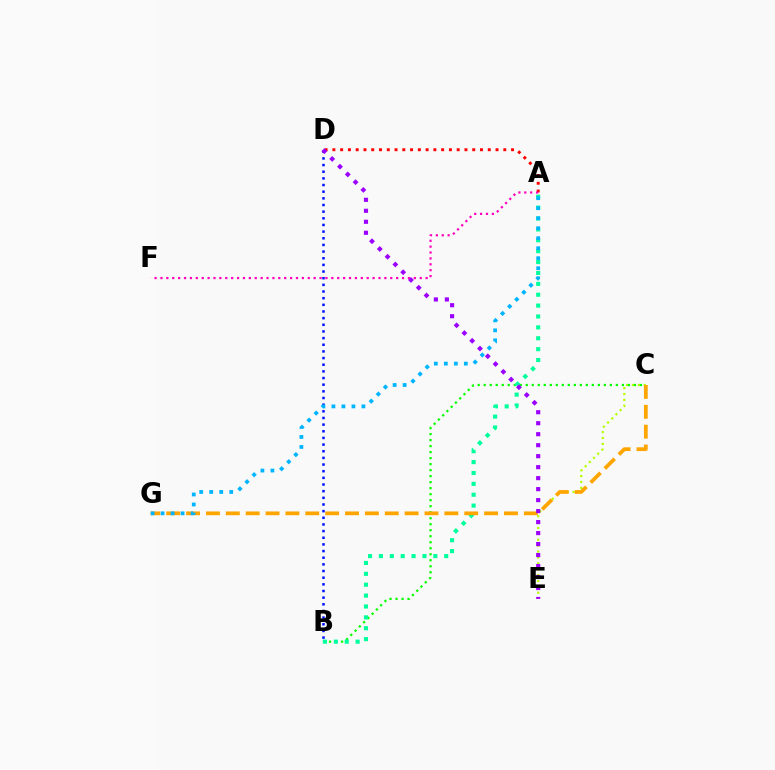{('C', 'E'): [{'color': '#b3ff00', 'line_style': 'dotted', 'thickness': 1.6}], ('B', 'C'): [{'color': '#08ff00', 'line_style': 'dotted', 'thickness': 1.63}], ('B', 'D'): [{'color': '#0010ff', 'line_style': 'dotted', 'thickness': 1.81}], ('A', 'D'): [{'color': '#ff0000', 'line_style': 'dotted', 'thickness': 2.11}], ('A', 'B'): [{'color': '#00ff9d', 'line_style': 'dotted', 'thickness': 2.96}], ('C', 'G'): [{'color': '#ffa500', 'line_style': 'dashed', 'thickness': 2.7}], ('A', 'G'): [{'color': '#00b5ff', 'line_style': 'dotted', 'thickness': 2.72}], ('D', 'E'): [{'color': '#9b00ff', 'line_style': 'dotted', 'thickness': 2.99}], ('A', 'F'): [{'color': '#ff00bd', 'line_style': 'dotted', 'thickness': 1.6}]}